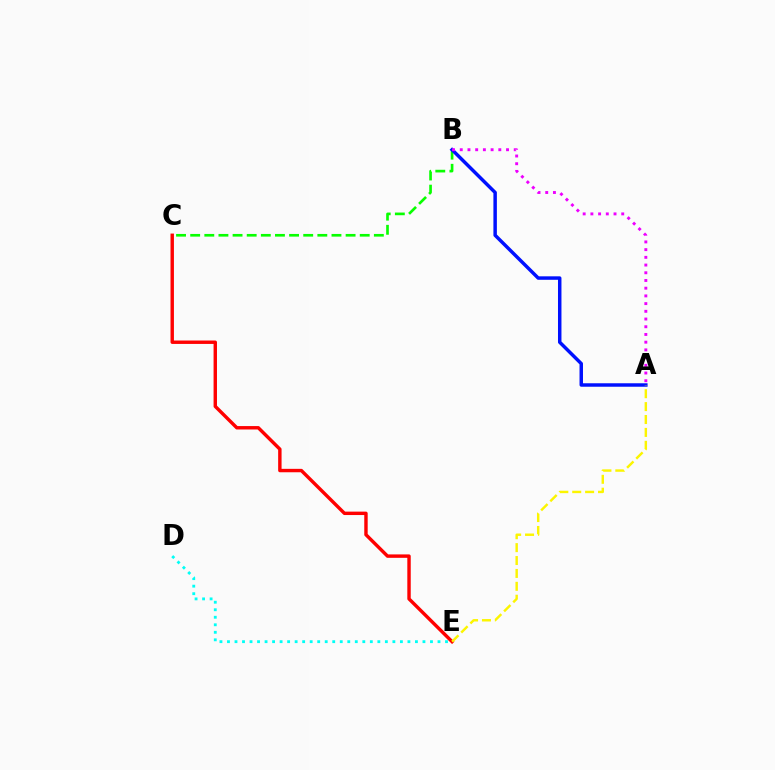{('B', 'C'): [{'color': '#08ff00', 'line_style': 'dashed', 'thickness': 1.92}], ('A', 'B'): [{'color': '#0010ff', 'line_style': 'solid', 'thickness': 2.5}, {'color': '#ee00ff', 'line_style': 'dotted', 'thickness': 2.1}], ('C', 'E'): [{'color': '#ff0000', 'line_style': 'solid', 'thickness': 2.46}], ('A', 'E'): [{'color': '#fcf500', 'line_style': 'dashed', 'thickness': 1.75}], ('D', 'E'): [{'color': '#00fff6', 'line_style': 'dotted', 'thickness': 2.04}]}